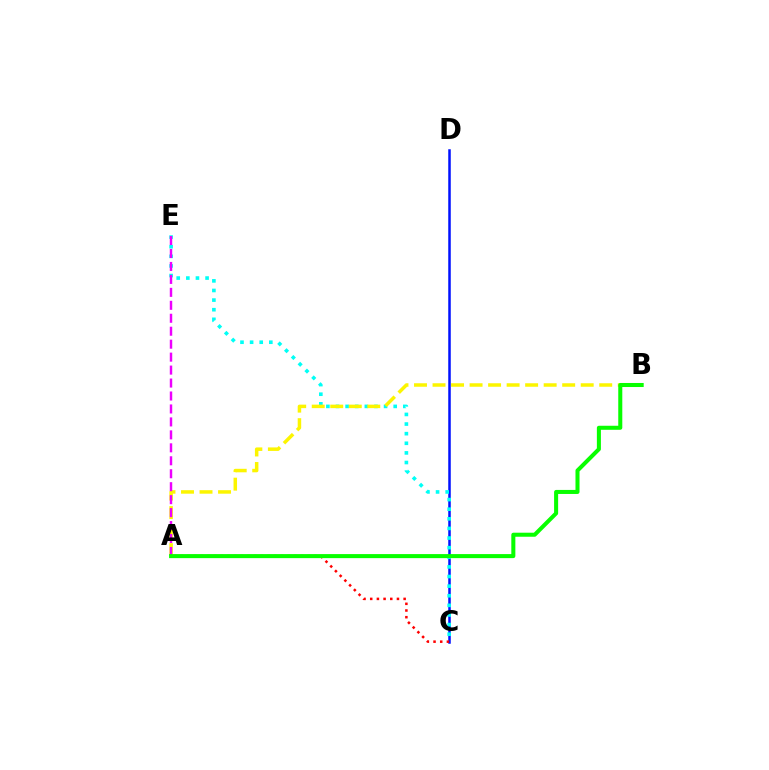{('C', 'D'): [{'color': '#0010ff', 'line_style': 'solid', 'thickness': 1.8}], ('C', 'E'): [{'color': '#00fff6', 'line_style': 'dotted', 'thickness': 2.61}], ('A', 'B'): [{'color': '#fcf500', 'line_style': 'dashed', 'thickness': 2.52}, {'color': '#08ff00', 'line_style': 'solid', 'thickness': 2.91}], ('A', 'C'): [{'color': '#ff0000', 'line_style': 'dotted', 'thickness': 1.82}], ('A', 'E'): [{'color': '#ee00ff', 'line_style': 'dashed', 'thickness': 1.76}]}